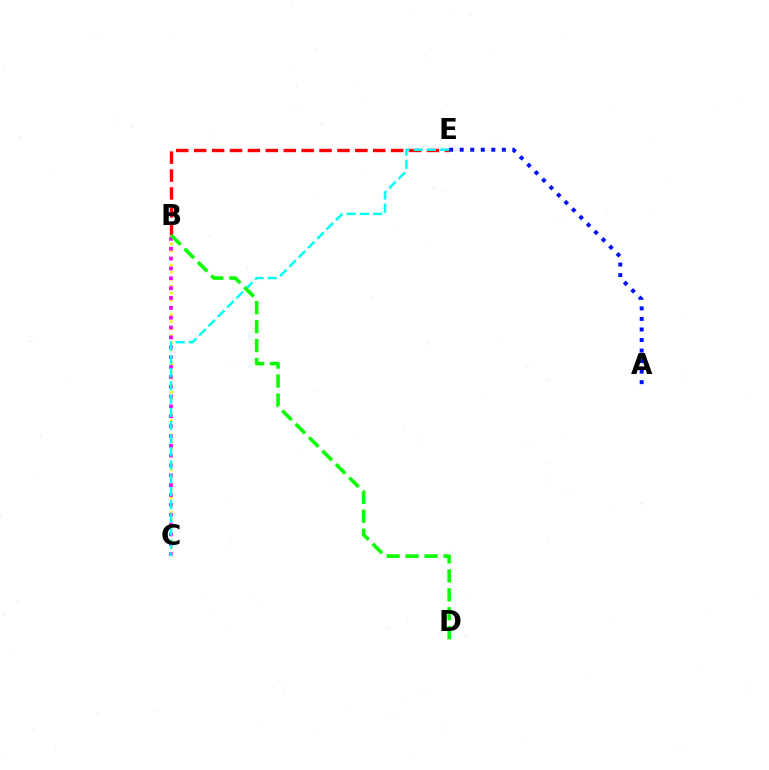{('B', 'C'): [{'color': '#fcf500', 'line_style': 'dotted', 'thickness': 1.92}, {'color': '#ee00ff', 'line_style': 'dotted', 'thickness': 2.68}], ('B', 'E'): [{'color': '#ff0000', 'line_style': 'dashed', 'thickness': 2.43}], ('C', 'E'): [{'color': '#00fff6', 'line_style': 'dashed', 'thickness': 1.79}], ('A', 'E'): [{'color': '#0010ff', 'line_style': 'dotted', 'thickness': 2.86}], ('B', 'D'): [{'color': '#08ff00', 'line_style': 'dashed', 'thickness': 2.58}]}